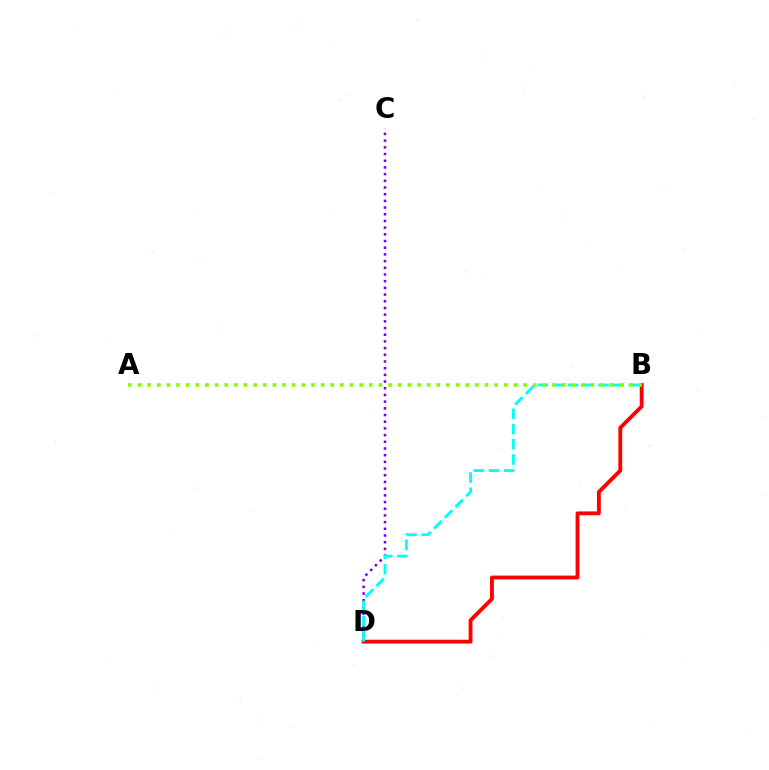{('B', 'D'): [{'color': '#ff0000', 'line_style': 'solid', 'thickness': 2.76}, {'color': '#00fff6', 'line_style': 'dashed', 'thickness': 2.07}], ('C', 'D'): [{'color': '#7200ff', 'line_style': 'dotted', 'thickness': 1.82}], ('A', 'B'): [{'color': '#84ff00', 'line_style': 'dotted', 'thickness': 2.62}]}